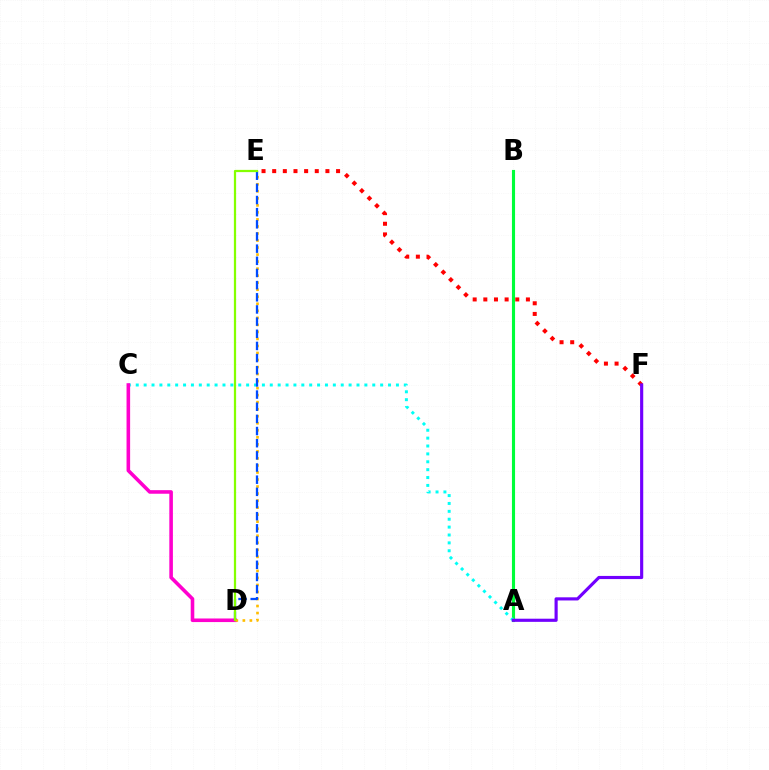{('A', 'B'): [{'color': '#00ff39', 'line_style': 'solid', 'thickness': 2.24}], ('A', 'C'): [{'color': '#00fff6', 'line_style': 'dotted', 'thickness': 2.14}], ('C', 'D'): [{'color': '#ff00cf', 'line_style': 'solid', 'thickness': 2.58}], ('E', 'F'): [{'color': '#ff0000', 'line_style': 'dotted', 'thickness': 2.89}], ('A', 'F'): [{'color': '#7200ff', 'line_style': 'solid', 'thickness': 2.27}], ('D', 'E'): [{'color': '#ffbd00', 'line_style': 'dotted', 'thickness': 1.91}, {'color': '#004bff', 'line_style': 'dashed', 'thickness': 1.65}, {'color': '#84ff00', 'line_style': 'solid', 'thickness': 1.62}]}